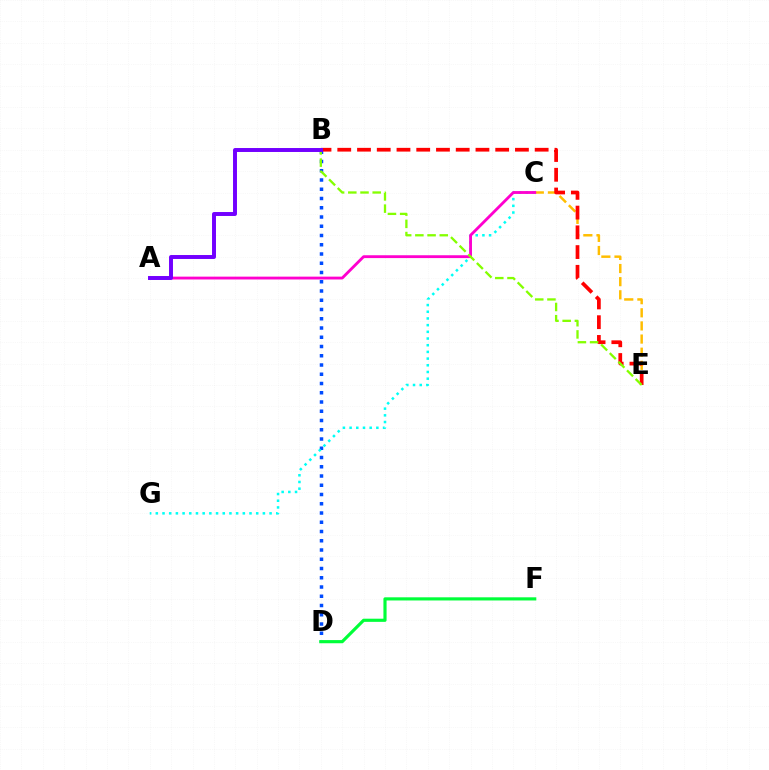{('B', 'D'): [{'color': '#004bff', 'line_style': 'dotted', 'thickness': 2.51}], ('C', 'G'): [{'color': '#00fff6', 'line_style': 'dotted', 'thickness': 1.82}], ('C', 'E'): [{'color': '#ffbd00', 'line_style': 'dashed', 'thickness': 1.78}], ('A', 'C'): [{'color': '#ff00cf', 'line_style': 'solid', 'thickness': 2.05}], ('B', 'E'): [{'color': '#ff0000', 'line_style': 'dashed', 'thickness': 2.68}, {'color': '#84ff00', 'line_style': 'dashed', 'thickness': 1.66}], ('D', 'F'): [{'color': '#00ff39', 'line_style': 'solid', 'thickness': 2.27}], ('A', 'B'): [{'color': '#7200ff', 'line_style': 'solid', 'thickness': 2.84}]}